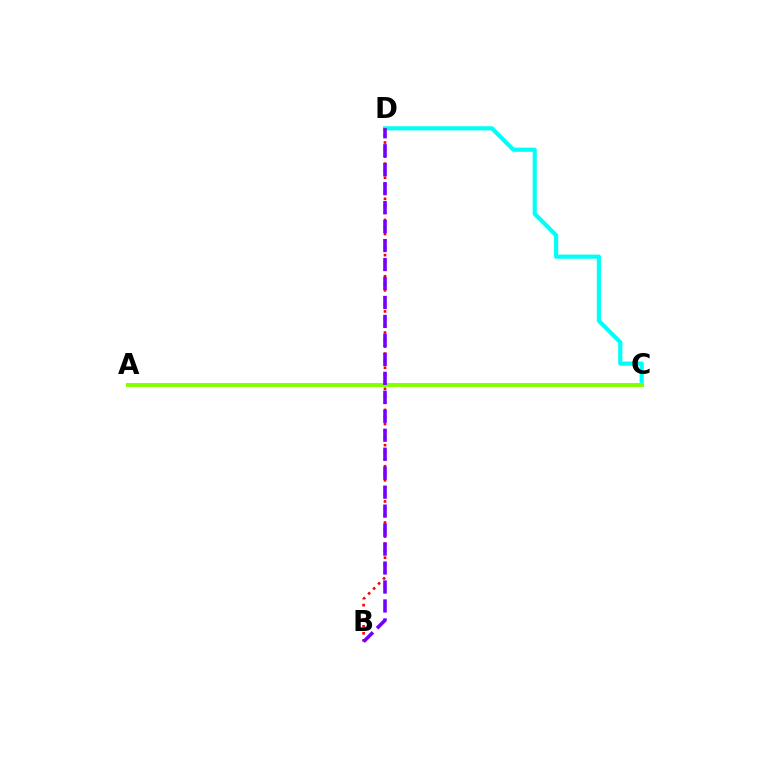{('C', 'D'): [{'color': '#00fff6', 'line_style': 'solid', 'thickness': 3.0}], ('A', 'C'): [{'color': '#84ff00', 'line_style': 'solid', 'thickness': 2.84}], ('B', 'D'): [{'color': '#ff0000', 'line_style': 'dotted', 'thickness': 1.91}, {'color': '#7200ff', 'line_style': 'dashed', 'thickness': 2.58}]}